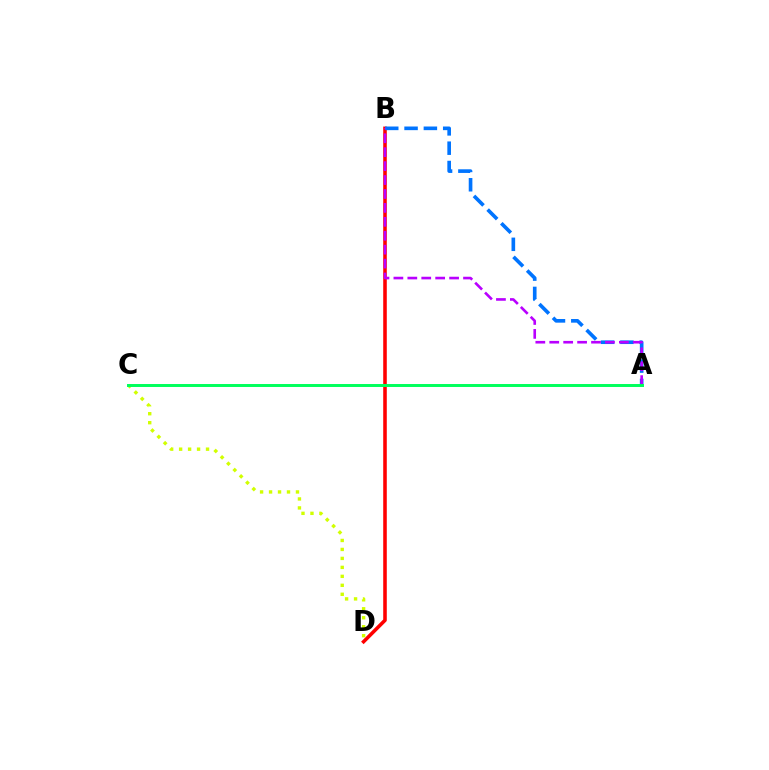{('B', 'D'): [{'color': '#ff0000', 'line_style': 'solid', 'thickness': 2.57}], ('A', 'B'): [{'color': '#0074ff', 'line_style': 'dashed', 'thickness': 2.62}, {'color': '#b900ff', 'line_style': 'dashed', 'thickness': 1.89}], ('C', 'D'): [{'color': '#d1ff00', 'line_style': 'dotted', 'thickness': 2.44}], ('A', 'C'): [{'color': '#00ff5c', 'line_style': 'solid', 'thickness': 2.13}]}